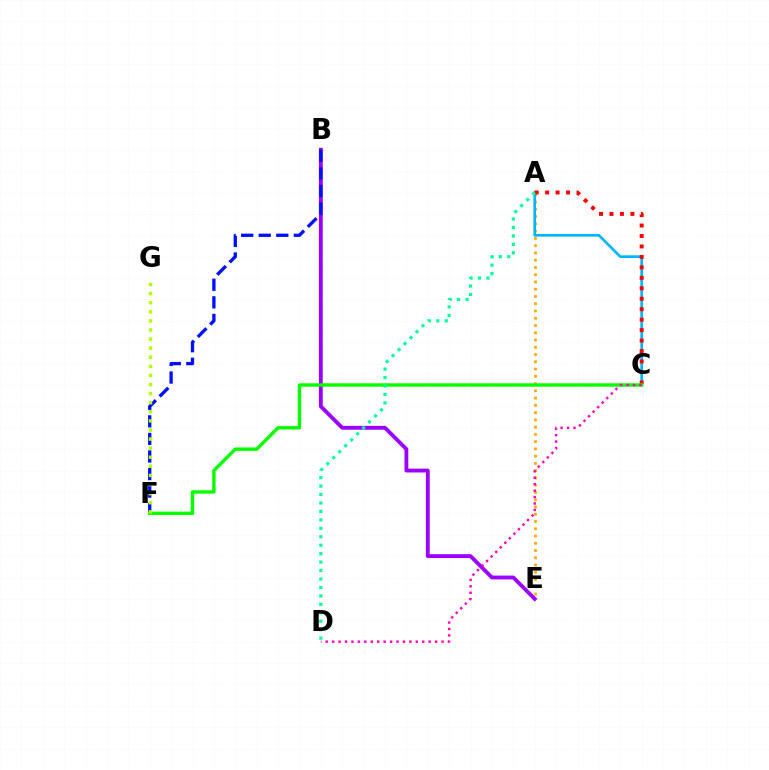{('A', 'E'): [{'color': '#ffa500', 'line_style': 'dotted', 'thickness': 1.97}], ('A', 'C'): [{'color': '#00b5ff', 'line_style': 'solid', 'thickness': 1.92}, {'color': '#ff0000', 'line_style': 'dotted', 'thickness': 2.84}], ('B', 'E'): [{'color': '#9b00ff', 'line_style': 'solid', 'thickness': 2.76}], ('B', 'F'): [{'color': '#0010ff', 'line_style': 'dashed', 'thickness': 2.39}], ('C', 'F'): [{'color': '#08ff00', 'line_style': 'solid', 'thickness': 2.46}], ('A', 'D'): [{'color': '#00ff9d', 'line_style': 'dotted', 'thickness': 2.29}], ('F', 'G'): [{'color': '#b3ff00', 'line_style': 'dotted', 'thickness': 2.47}], ('C', 'D'): [{'color': '#ff00bd', 'line_style': 'dotted', 'thickness': 1.75}]}